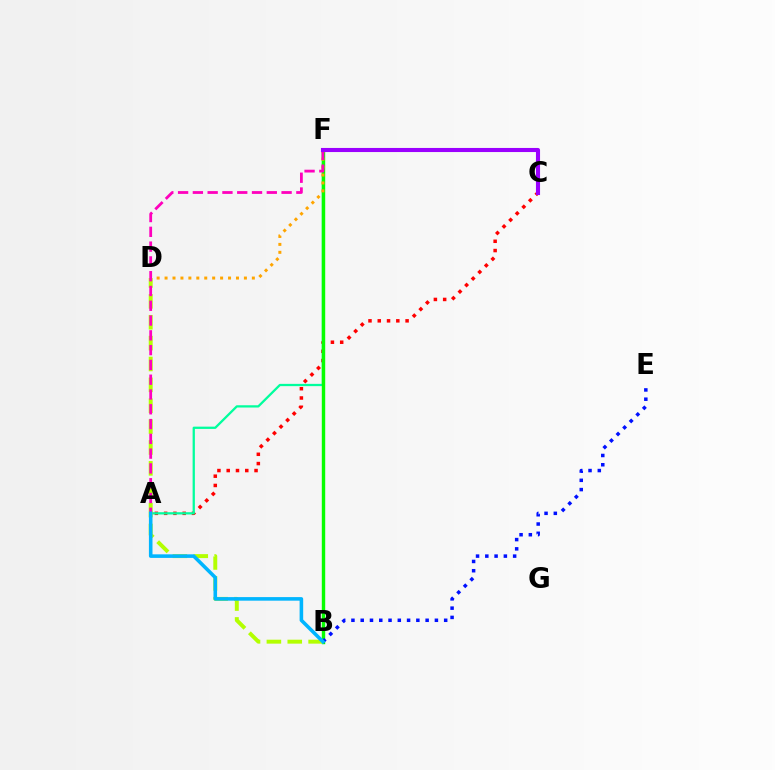{('A', 'C'): [{'color': '#ff0000', 'line_style': 'dotted', 'thickness': 2.52}], ('A', 'F'): [{'color': '#00ff9d', 'line_style': 'solid', 'thickness': 1.64}, {'color': '#ff00bd', 'line_style': 'dashed', 'thickness': 2.01}], ('B', 'F'): [{'color': '#08ff00', 'line_style': 'solid', 'thickness': 2.45}], ('B', 'E'): [{'color': '#0010ff', 'line_style': 'dotted', 'thickness': 2.52}], ('B', 'D'): [{'color': '#b3ff00', 'line_style': 'dashed', 'thickness': 2.84}], ('D', 'F'): [{'color': '#ffa500', 'line_style': 'dotted', 'thickness': 2.16}], ('C', 'F'): [{'color': '#9b00ff', 'line_style': 'solid', 'thickness': 2.95}], ('A', 'B'): [{'color': '#00b5ff', 'line_style': 'solid', 'thickness': 2.58}]}